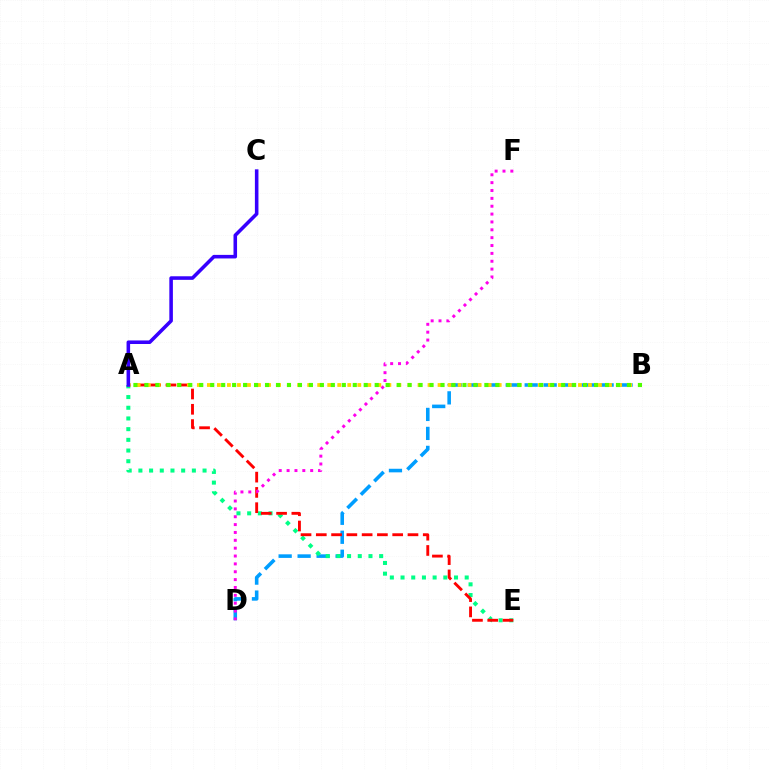{('B', 'D'): [{'color': '#009eff', 'line_style': 'dashed', 'thickness': 2.58}], ('A', 'E'): [{'color': '#00ff86', 'line_style': 'dotted', 'thickness': 2.91}, {'color': '#ff0000', 'line_style': 'dashed', 'thickness': 2.08}], ('D', 'F'): [{'color': '#ff00ed', 'line_style': 'dotted', 'thickness': 2.14}], ('A', 'B'): [{'color': '#ffd500', 'line_style': 'dotted', 'thickness': 2.72}, {'color': '#4fff00', 'line_style': 'dotted', 'thickness': 2.98}], ('A', 'C'): [{'color': '#3700ff', 'line_style': 'solid', 'thickness': 2.56}]}